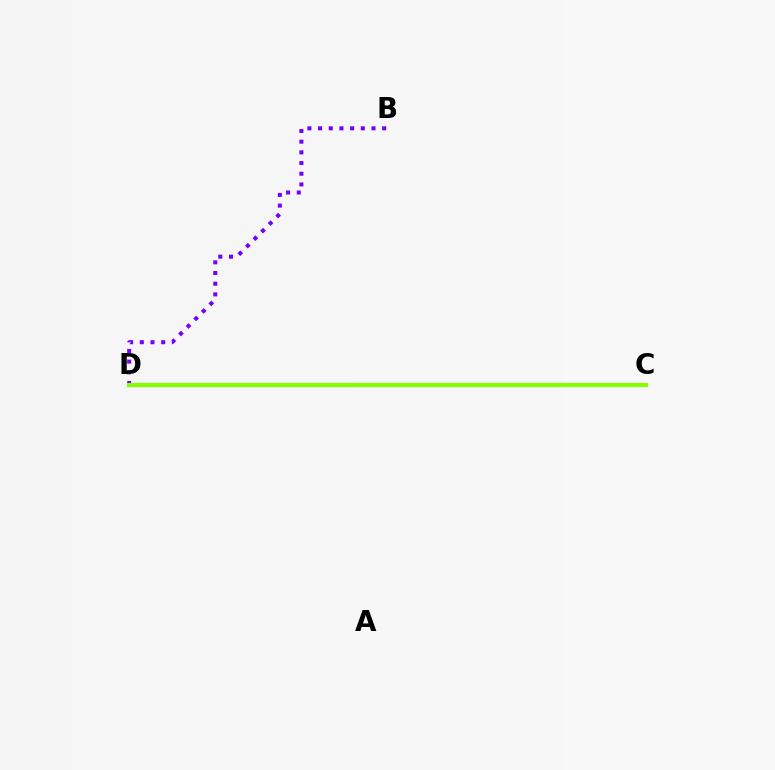{('C', 'D'): [{'color': '#ff0000', 'line_style': 'dotted', 'thickness': 1.8}, {'color': '#00fff6', 'line_style': 'dotted', 'thickness': 2.04}, {'color': '#84ff00', 'line_style': 'solid', 'thickness': 3.0}], ('B', 'D'): [{'color': '#7200ff', 'line_style': 'dotted', 'thickness': 2.9}]}